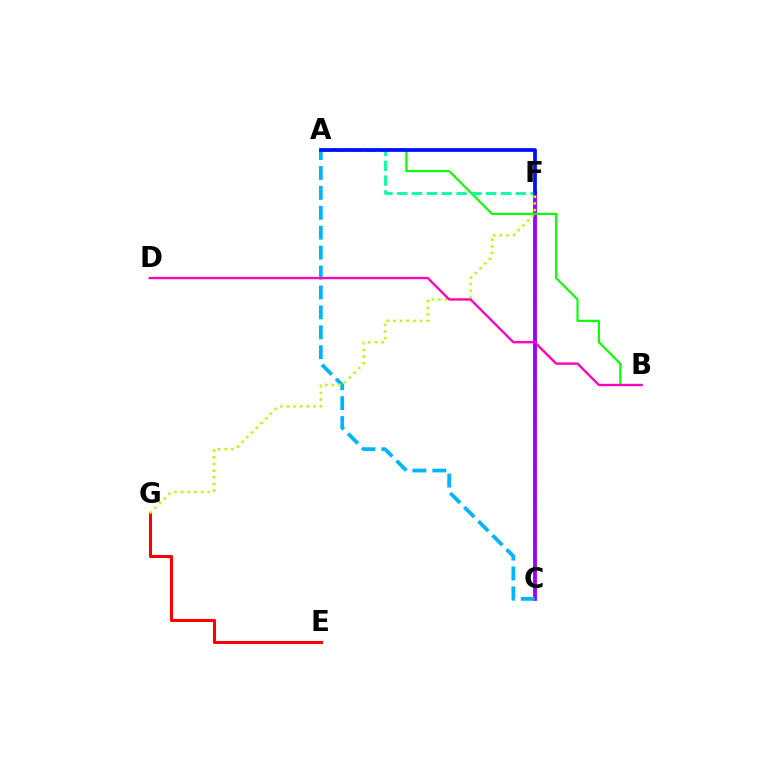{('C', 'F'): [{'color': '#ffa500', 'line_style': 'dotted', 'thickness': 2.68}, {'color': '#9b00ff', 'line_style': 'solid', 'thickness': 2.74}], ('A', 'B'): [{'color': '#08ff00', 'line_style': 'solid', 'thickness': 1.53}], ('A', 'F'): [{'color': '#00ff9d', 'line_style': 'dashed', 'thickness': 2.01}, {'color': '#0010ff', 'line_style': 'solid', 'thickness': 2.7}], ('A', 'C'): [{'color': '#00b5ff', 'line_style': 'dashed', 'thickness': 2.71}], ('E', 'G'): [{'color': '#ff0000', 'line_style': 'solid', 'thickness': 2.2}], ('F', 'G'): [{'color': '#b3ff00', 'line_style': 'dotted', 'thickness': 1.81}], ('B', 'D'): [{'color': '#ff00bd', 'line_style': 'solid', 'thickness': 1.68}]}